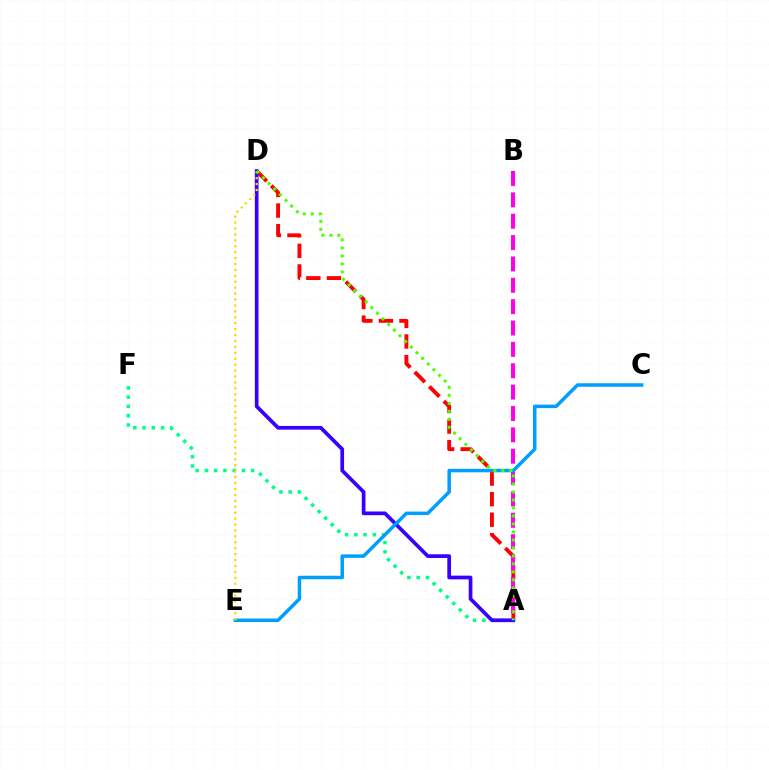{('A', 'D'): [{'color': '#ff0000', 'line_style': 'dashed', 'thickness': 2.79}, {'color': '#3700ff', 'line_style': 'solid', 'thickness': 2.67}, {'color': '#4fff00', 'line_style': 'dotted', 'thickness': 2.17}], ('A', 'F'): [{'color': '#00ff86', 'line_style': 'dotted', 'thickness': 2.52}], ('A', 'B'): [{'color': '#ff00ed', 'line_style': 'dashed', 'thickness': 2.9}], ('C', 'E'): [{'color': '#009eff', 'line_style': 'solid', 'thickness': 2.51}], ('D', 'E'): [{'color': '#ffd500', 'line_style': 'dotted', 'thickness': 1.61}]}